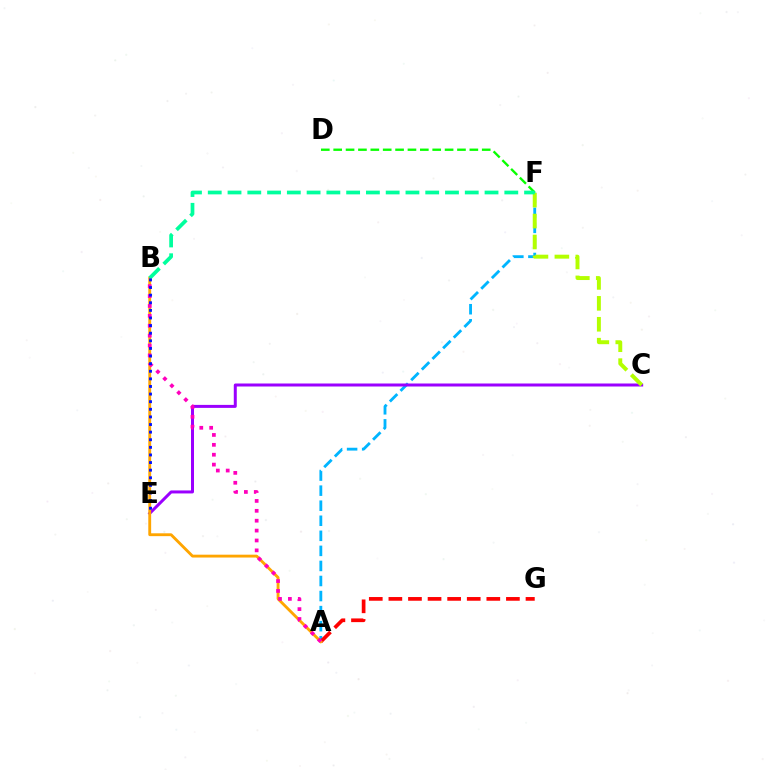{('A', 'F'): [{'color': '#00b5ff', 'line_style': 'dashed', 'thickness': 2.05}], ('C', 'E'): [{'color': '#9b00ff', 'line_style': 'solid', 'thickness': 2.16}], ('C', 'F'): [{'color': '#b3ff00', 'line_style': 'dashed', 'thickness': 2.84}], ('A', 'G'): [{'color': '#ff0000', 'line_style': 'dashed', 'thickness': 2.66}], ('D', 'F'): [{'color': '#08ff00', 'line_style': 'dashed', 'thickness': 1.68}], ('A', 'B'): [{'color': '#ffa500', 'line_style': 'solid', 'thickness': 2.05}, {'color': '#ff00bd', 'line_style': 'dotted', 'thickness': 2.69}], ('B', 'F'): [{'color': '#00ff9d', 'line_style': 'dashed', 'thickness': 2.69}], ('B', 'E'): [{'color': '#0010ff', 'line_style': 'dotted', 'thickness': 2.07}]}